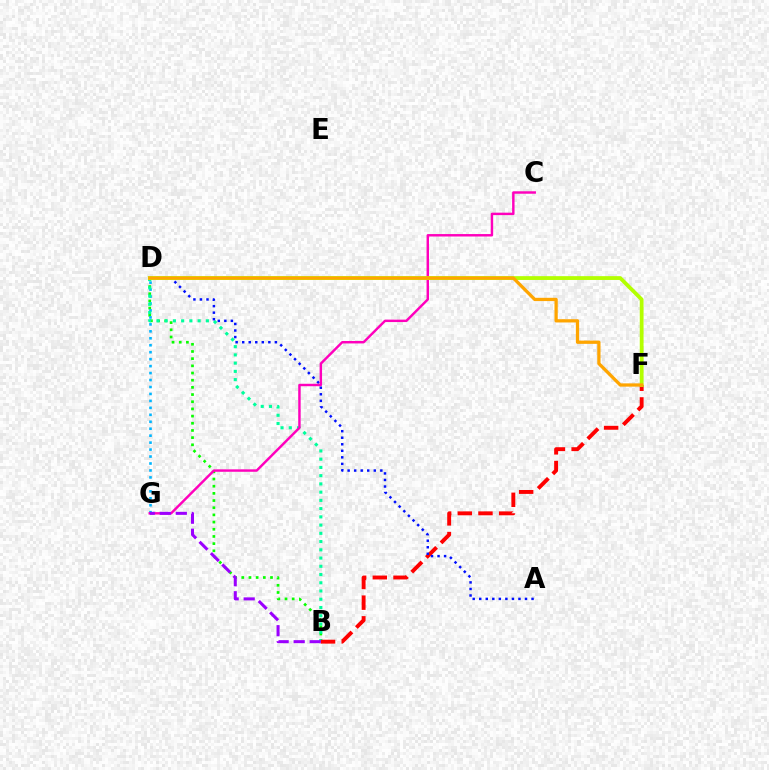{('B', 'D'): [{'color': '#08ff00', 'line_style': 'dotted', 'thickness': 1.95}, {'color': '#00ff9d', 'line_style': 'dotted', 'thickness': 2.24}], ('D', 'G'): [{'color': '#00b5ff', 'line_style': 'dotted', 'thickness': 1.89}], ('B', 'F'): [{'color': '#ff0000', 'line_style': 'dashed', 'thickness': 2.81}], ('A', 'D'): [{'color': '#0010ff', 'line_style': 'dotted', 'thickness': 1.78}], ('C', 'G'): [{'color': '#ff00bd', 'line_style': 'solid', 'thickness': 1.76}], ('B', 'G'): [{'color': '#9b00ff', 'line_style': 'dashed', 'thickness': 2.18}], ('D', 'F'): [{'color': '#b3ff00', 'line_style': 'solid', 'thickness': 2.74}, {'color': '#ffa500', 'line_style': 'solid', 'thickness': 2.35}]}